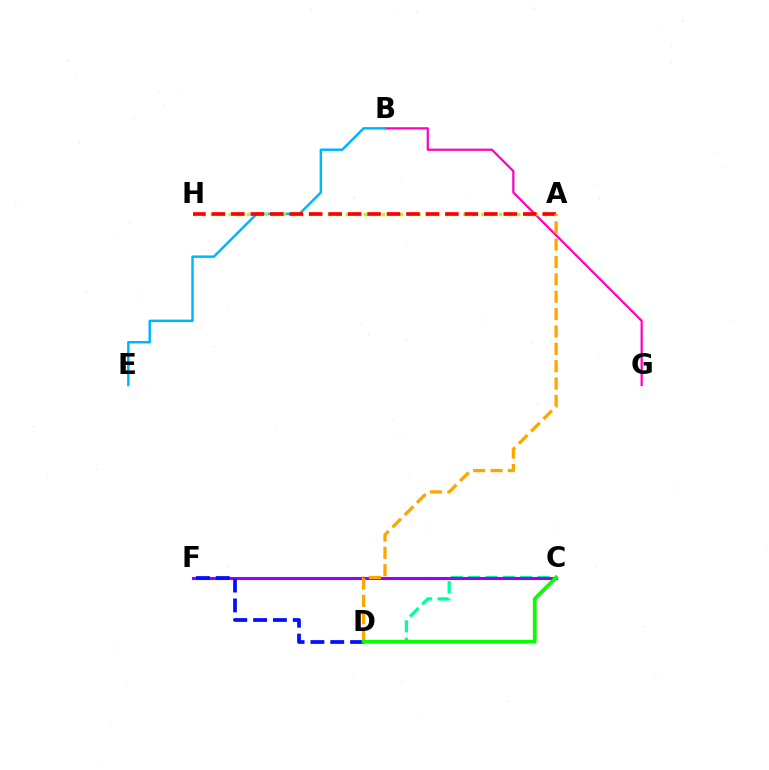{('B', 'G'): [{'color': '#ff00bd', 'line_style': 'solid', 'thickness': 1.59}], ('B', 'E'): [{'color': '#00b5ff', 'line_style': 'solid', 'thickness': 1.78}], ('A', 'H'): [{'color': '#b3ff00', 'line_style': 'dotted', 'thickness': 2.45}, {'color': '#ff0000', 'line_style': 'dashed', 'thickness': 2.64}], ('C', 'D'): [{'color': '#00ff9d', 'line_style': 'dashed', 'thickness': 2.36}, {'color': '#08ff00', 'line_style': 'solid', 'thickness': 2.7}], ('C', 'F'): [{'color': '#9b00ff', 'line_style': 'solid', 'thickness': 2.22}], ('A', 'D'): [{'color': '#ffa500', 'line_style': 'dashed', 'thickness': 2.36}], ('D', 'F'): [{'color': '#0010ff', 'line_style': 'dashed', 'thickness': 2.69}]}